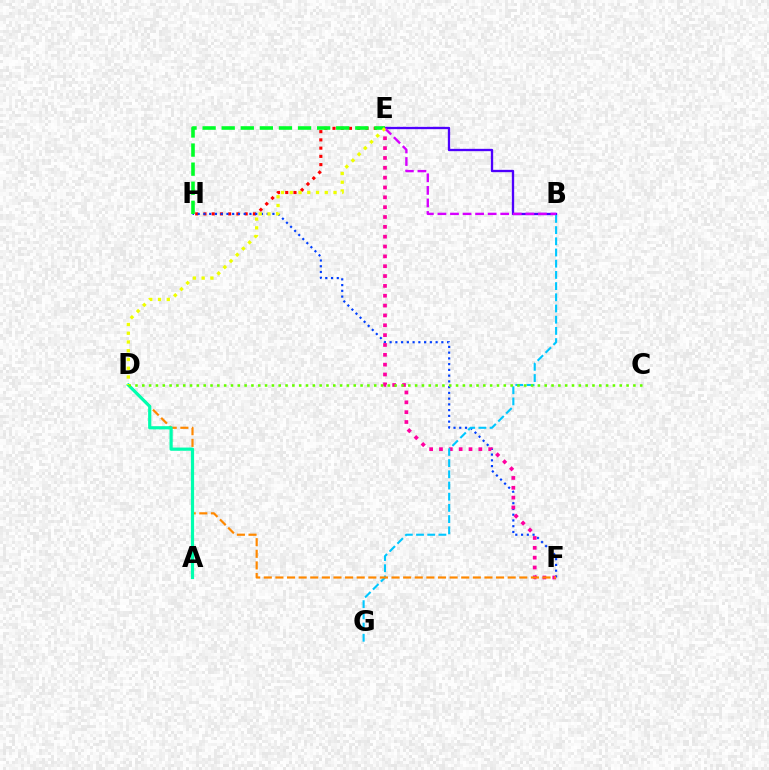{('E', 'H'): [{'color': '#ff0000', 'line_style': 'dotted', 'thickness': 2.24}, {'color': '#00ff27', 'line_style': 'dashed', 'thickness': 2.59}], ('F', 'H'): [{'color': '#003fff', 'line_style': 'dotted', 'thickness': 1.56}], ('E', 'F'): [{'color': '#ff00a0', 'line_style': 'dotted', 'thickness': 2.67}], ('B', 'E'): [{'color': '#4f00ff', 'line_style': 'solid', 'thickness': 1.68}, {'color': '#d600ff', 'line_style': 'dashed', 'thickness': 1.71}], ('B', 'G'): [{'color': '#00c7ff', 'line_style': 'dashed', 'thickness': 1.52}], ('D', 'F'): [{'color': '#ff8800', 'line_style': 'dashed', 'thickness': 1.58}], ('A', 'D'): [{'color': '#00ffaf', 'line_style': 'solid', 'thickness': 2.3}], ('D', 'E'): [{'color': '#eeff00', 'line_style': 'dotted', 'thickness': 2.38}], ('C', 'D'): [{'color': '#66ff00', 'line_style': 'dotted', 'thickness': 1.85}]}